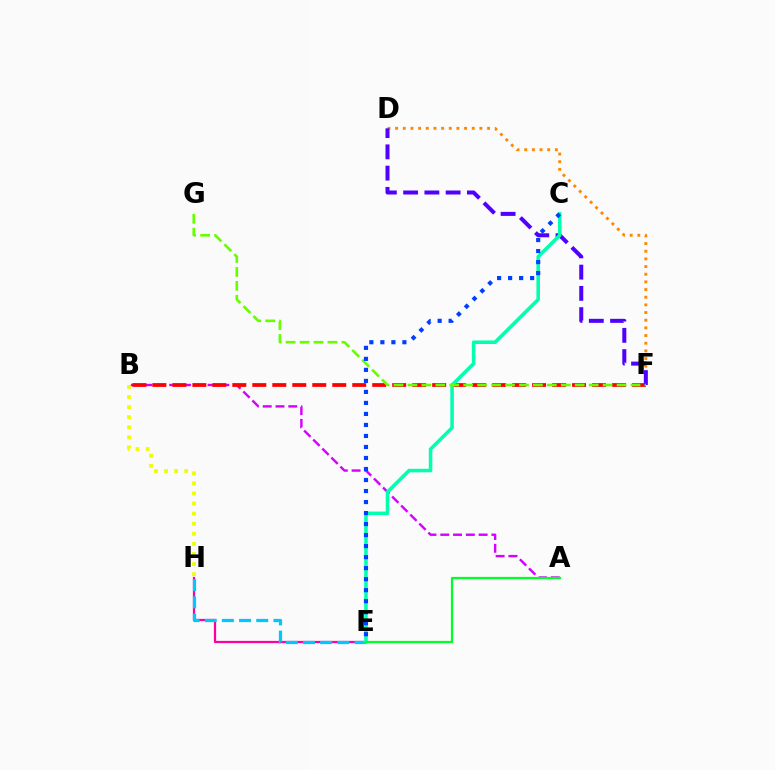{('B', 'H'): [{'color': '#eeff00', 'line_style': 'dotted', 'thickness': 2.74}], ('A', 'B'): [{'color': '#d600ff', 'line_style': 'dashed', 'thickness': 1.74}], ('D', 'F'): [{'color': '#ff8800', 'line_style': 'dotted', 'thickness': 2.08}, {'color': '#4f00ff', 'line_style': 'dashed', 'thickness': 2.89}], ('B', 'F'): [{'color': '#ff0000', 'line_style': 'dashed', 'thickness': 2.71}], ('E', 'H'): [{'color': '#ff00a0', 'line_style': 'solid', 'thickness': 1.62}, {'color': '#00c7ff', 'line_style': 'dashed', 'thickness': 2.33}], ('C', 'E'): [{'color': '#00ffaf', 'line_style': 'solid', 'thickness': 2.55}, {'color': '#003fff', 'line_style': 'dotted', 'thickness': 2.99}], ('A', 'E'): [{'color': '#00ff27', 'line_style': 'solid', 'thickness': 1.61}], ('F', 'G'): [{'color': '#66ff00', 'line_style': 'dashed', 'thickness': 1.89}]}